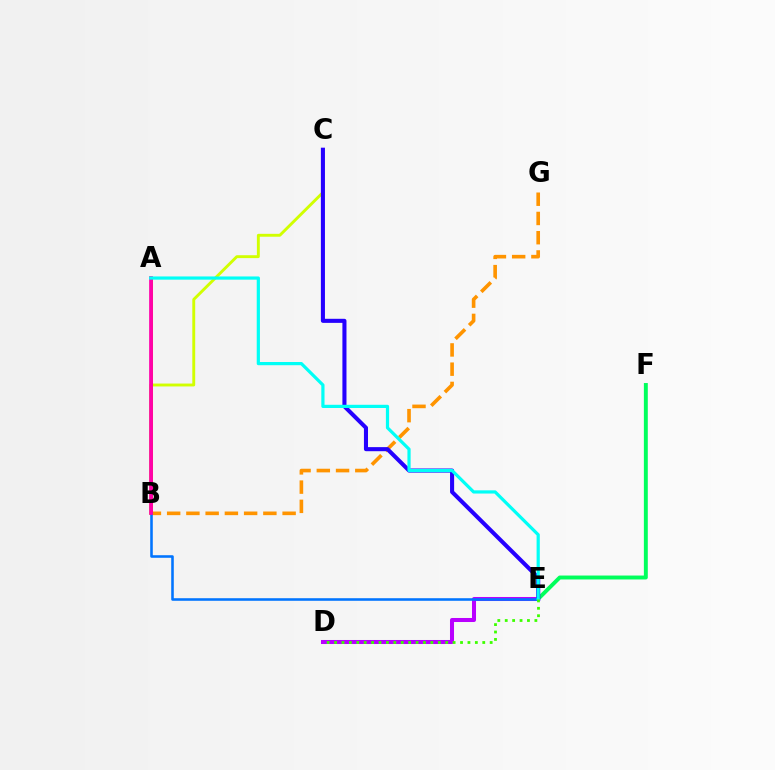{('B', 'C'): [{'color': '#d1ff00', 'line_style': 'solid', 'thickness': 2.08}], ('D', 'E'): [{'color': '#b900ff', 'line_style': 'solid', 'thickness': 2.9}, {'color': '#3dff00', 'line_style': 'dotted', 'thickness': 2.01}], ('B', 'G'): [{'color': '#ff9400', 'line_style': 'dashed', 'thickness': 2.61}], ('E', 'F'): [{'color': '#00ff5c', 'line_style': 'solid', 'thickness': 2.82}], ('C', 'E'): [{'color': '#2500ff', 'line_style': 'solid', 'thickness': 2.93}], ('A', 'B'): [{'color': '#ff0000', 'line_style': 'solid', 'thickness': 1.81}, {'color': '#ff00ac', 'line_style': 'solid', 'thickness': 2.67}], ('B', 'E'): [{'color': '#0074ff', 'line_style': 'solid', 'thickness': 1.85}], ('A', 'E'): [{'color': '#00fff6', 'line_style': 'solid', 'thickness': 2.31}]}